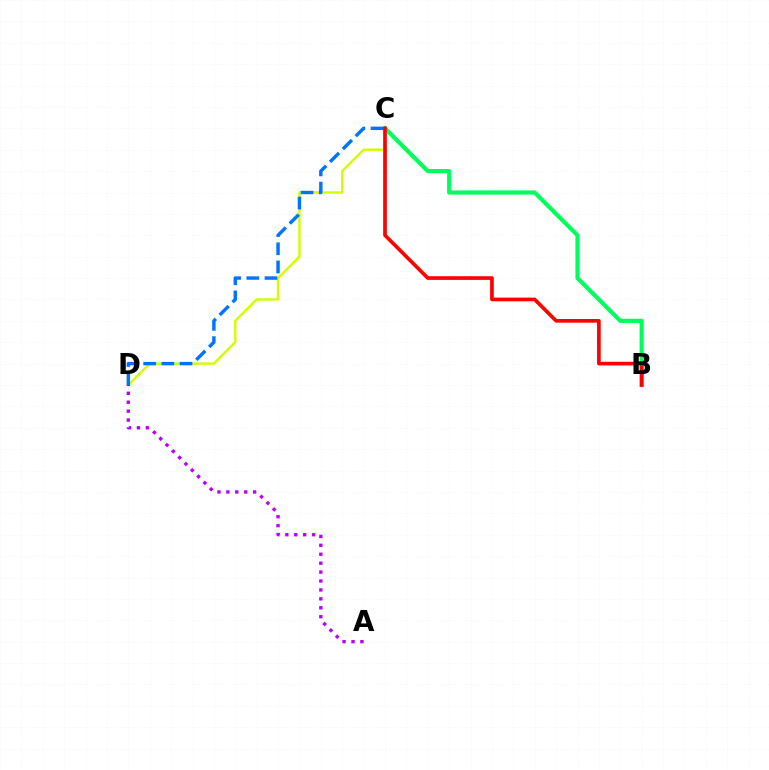{('C', 'D'): [{'color': '#d1ff00', 'line_style': 'solid', 'thickness': 1.75}, {'color': '#0074ff', 'line_style': 'dashed', 'thickness': 2.47}], ('B', 'C'): [{'color': '#00ff5c', 'line_style': 'solid', 'thickness': 3.0}, {'color': '#ff0000', 'line_style': 'solid', 'thickness': 2.64}], ('A', 'D'): [{'color': '#b900ff', 'line_style': 'dotted', 'thickness': 2.42}]}